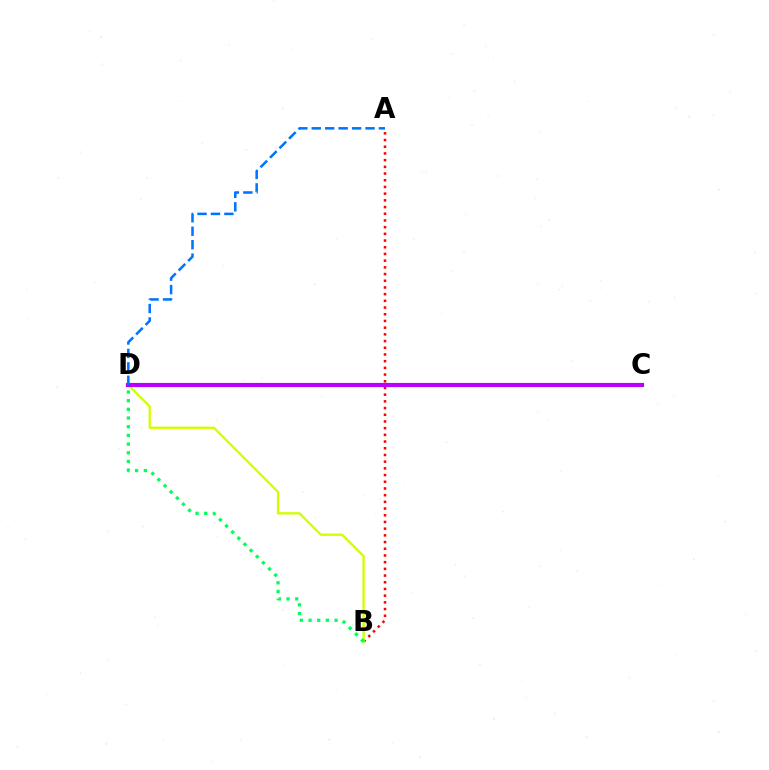{('A', 'B'): [{'color': '#ff0000', 'line_style': 'dotted', 'thickness': 1.82}], ('B', 'D'): [{'color': '#d1ff00', 'line_style': 'solid', 'thickness': 1.68}, {'color': '#00ff5c', 'line_style': 'dotted', 'thickness': 2.36}], ('C', 'D'): [{'color': '#b900ff', 'line_style': 'solid', 'thickness': 2.99}], ('A', 'D'): [{'color': '#0074ff', 'line_style': 'dashed', 'thickness': 1.83}]}